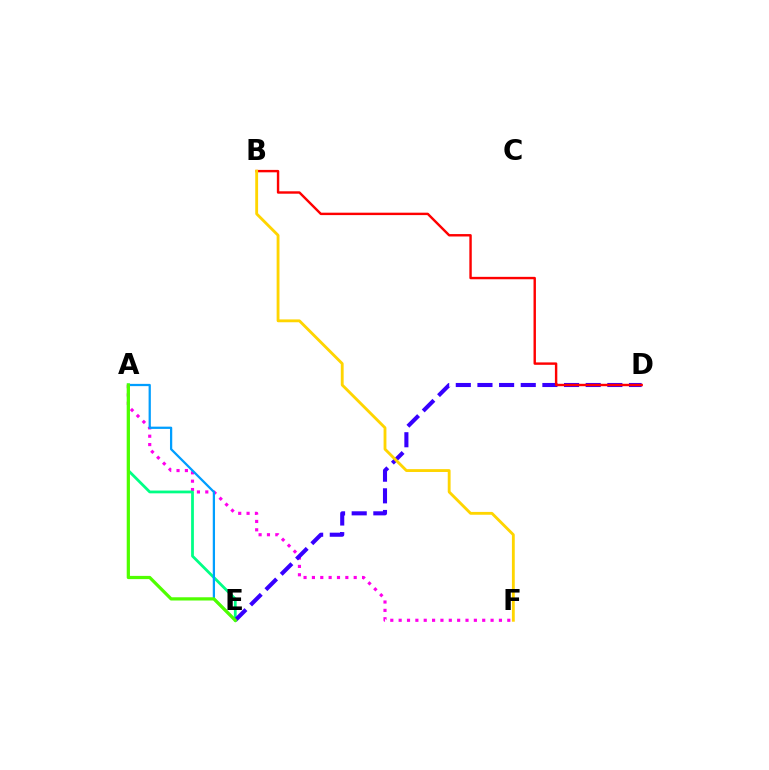{('A', 'F'): [{'color': '#ff00ed', 'line_style': 'dotted', 'thickness': 2.27}], ('A', 'E'): [{'color': '#00ff86', 'line_style': 'solid', 'thickness': 2.0}, {'color': '#009eff', 'line_style': 'solid', 'thickness': 1.63}, {'color': '#4fff00', 'line_style': 'solid', 'thickness': 2.33}], ('D', 'E'): [{'color': '#3700ff', 'line_style': 'dashed', 'thickness': 2.94}], ('B', 'D'): [{'color': '#ff0000', 'line_style': 'solid', 'thickness': 1.74}], ('B', 'F'): [{'color': '#ffd500', 'line_style': 'solid', 'thickness': 2.05}]}